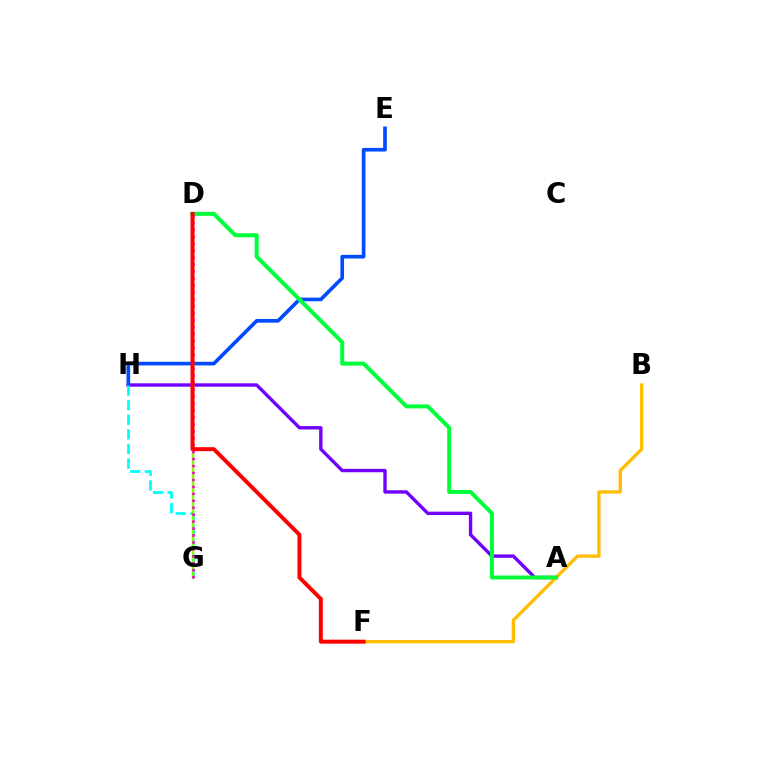{('A', 'H'): [{'color': '#7200ff', 'line_style': 'solid', 'thickness': 2.44}], ('E', 'H'): [{'color': '#004bff', 'line_style': 'solid', 'thickness': 2.62}], ('G', 'H'): [{'color': '#00fff6', 'line_style': 'dashed', 'thickness': 1.98}], ('B', 'F'): [{'color': '#ffbd00', 'line_style': 'solid', 'thickness': 2.39}], ('D', 'G'): [{'color': '#84ff00', 'line_style': 'solid', 'thickness': 1.75}, {'color': '#ff00cf', 'line_style': 'dotted', 'thickness': 1.89}], ('A', 'D'): [{'color': '#00ff39', 'line_style': 'solid', 'thickness': 2.87}], ('D', 'F'): [{'color': '#ff0000', 'line_style': 'solid', 'thickness': 2.86}]}